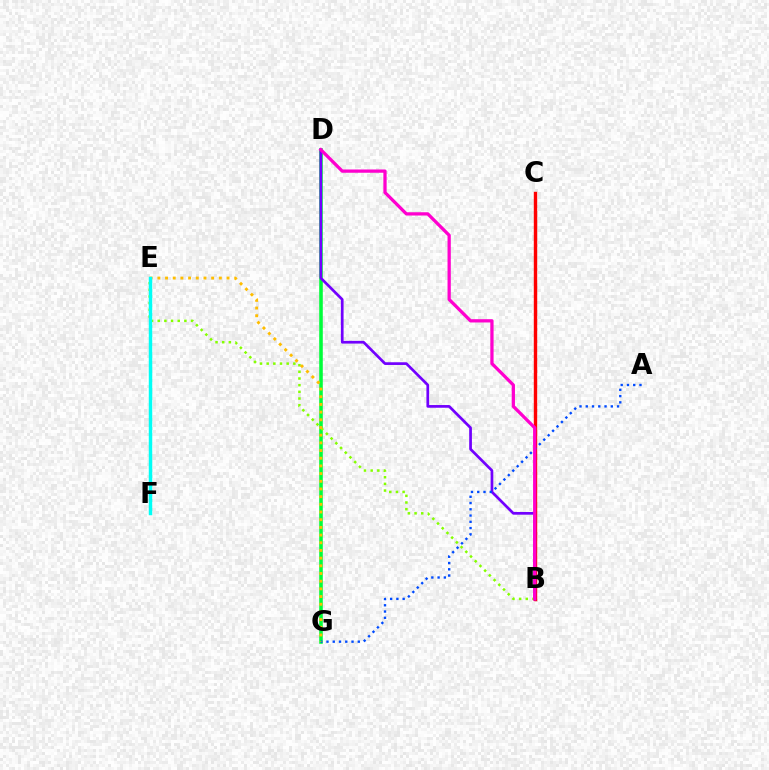{('D', 'G'): [{'color': '#00ff39', 'line_style': 'solid', 'thickness': 2.57}], ('B', 'E'): [{'color': '#84ff00', 'line_style': 'dotted', 'thickness': 1.81}], ('B', 'C'): [{'color': '#ff0000', 'line_style': 'solid', 'thickness': 2.45}], ('B', 'D'): [{'color': '#7200ff', 'line_style': 'solid', 'thickness': 1.95}, {'color': '#ff00cf', 'line_style': 'solid', 'thickness': 2.35}], ('A', 'G'): [{'color': '#004bff', 'line_style': 'dotted', 'thickness': 1.7}], ('E', 'G'): [{'color': '#ffbd00', 'line_style': 'dotted', 'thickness': 2.09}], ('E', 'F'): [{'color': '#00fff6', 'line_style': 'solid', 'thickness': 2.49}]}